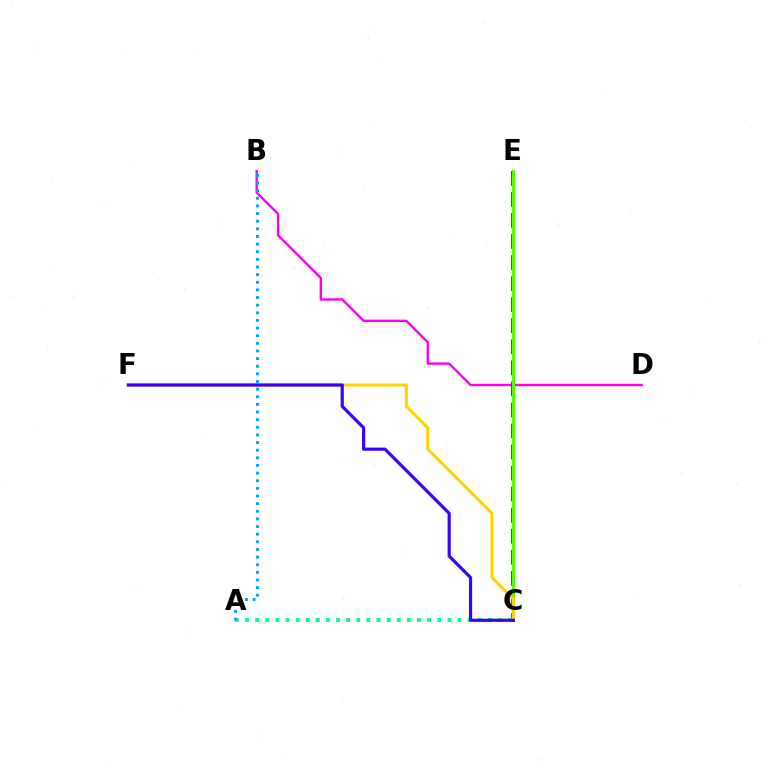{('B', 'D'): [{'color': '#ff00ed', 'line_style': 'solid', 'thickness': 1.72}], ('C', 'E'): [{'color': '#ff0000', 'line_style': 'dashed', 'thickness': 2.86}, {'color': '#4fff00', 'line_style': 'solid', 'thickness': 2.23}], ('A', 'C'): [{'color': '#00ff86', 'line_style': 'dotted', 'thickness': 2.75}], ('C', 'F'): [{'color': '#ffd500', 'line_style': 'solid', 'thickness': 2.2}, {'color': '#3700ff', 'line_style': 'solid', 'thickness': 2.28}], ('A', 'B'): [{'color': '#009eff', 'line_style': 'dotted', 'thickness': 2.07}]}